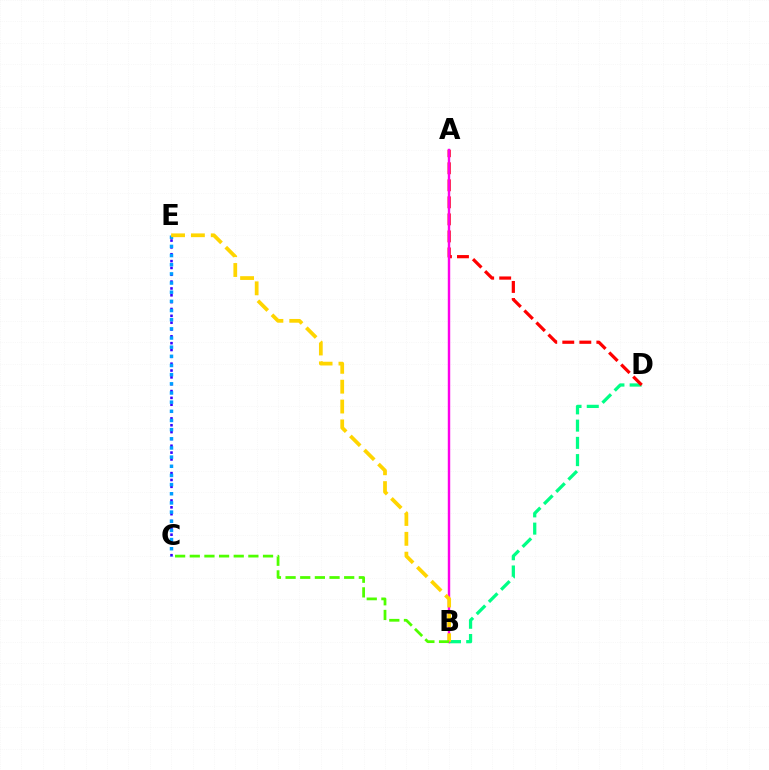{('C', 'E'): [{'color': '#3700ff', 'line_style': 'dotted', 'thickness': 1.86}, {'color': '#009eff', 'line_style': 'dotted', 'thickness': 2.49}], ('B', 'D'): [{'color': '#00ff86', 'line_style': 'dashed', 'thickness': 2.34}], ('A', 'D'): [{'color': '#ff0000', 'line_style': 'dashed', 'thickness': 2.31}], ('A', 'B'): [{'color': '#ff00ed', 'line_style': 'solid', 'thickness': 1.75}], ('B', 'E'): [{'color': '#ffd500', 'line_style': 'dashed', 'thickness': 2.7}], ('B', 'C'): [{'color': '#4fff00', 'line_style': 'dashed', 'thickness': 1.99}]}